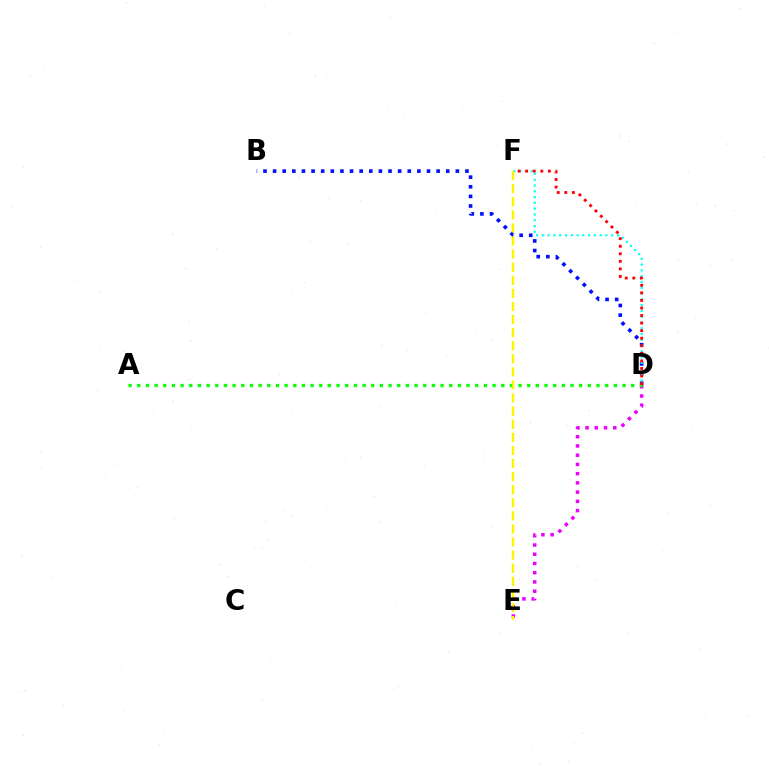{('B', 'D'): [{'color': '#0010ff', 'line_style': 'dotted', 'thickness': 2.61}], ('D', 'F'): [{'color': '#00fff6', 'line_style': 'dotted', 'thickness': 1.57}, {'color': '#ff0000', 'line_style': 'dotted', 'thickness': 2.05}], ('D', 'E'): [{'color': '#ee00ff', 'line_style': 'dotted', 'thickness': 2.51}], ('A', 'D'): [{'color': '#08ff00', 'line_style': 'dotted', 'thickness': 2.35}], ('E', 'F'): [{'color': '#fcf500', 'line_style': 'dashed', 'thickness': 1.78}]}